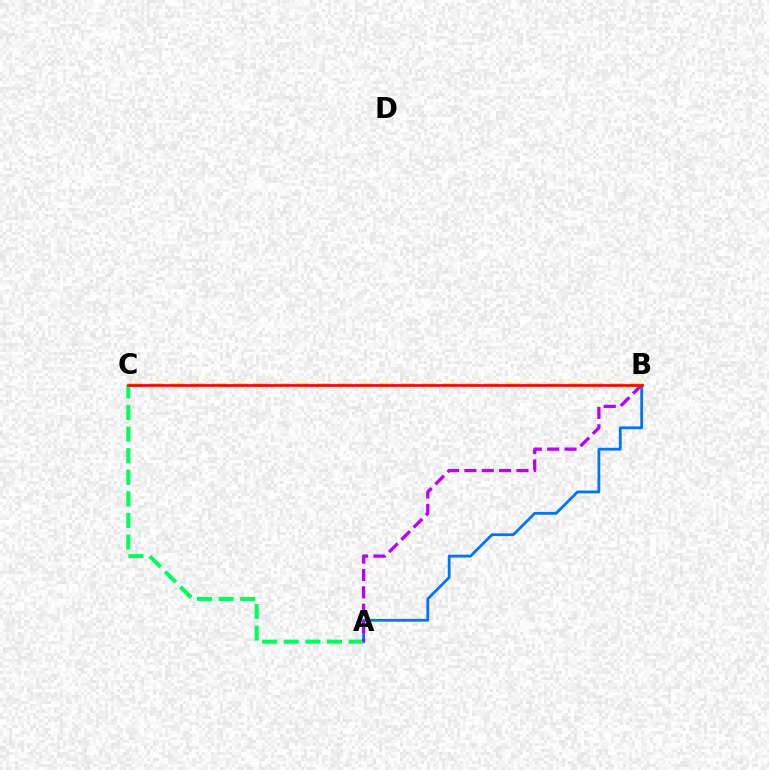{('A', 'B'): [{'color': '#0074ff', 'line_style': 'solid', 'thickness': 2.01}, {'color': '#b900ff', 'line_style': 'dashed', 'thickness': 2.36}], ('A', 'C'): [{'color': '#00ff5c', 'line_style': 'dashed', 'thickness': 2.93}], ('B', 'C'): [{'color': '#d1ff00', 'line_style': 'dashed', 'thickness': 2.85}, {'color': '#ff0000', 'line_style': 'solid', 'thickness': 1.94}]}